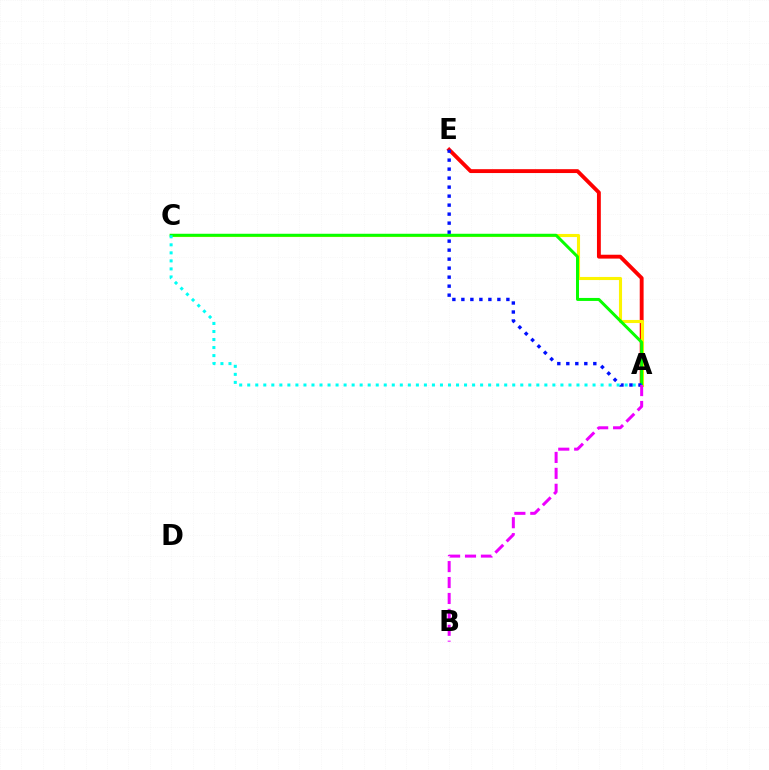{('A', 'E'): [{'color': '#ff0000', 'line_style': 'solid', 'thickness': 2.78}, {'color': '#0010ff', 'line_style': 'dotted', 'thickness': 2.45}], ('A', 'C'): [{'color': '#fcf500', 'line_style': 'solid', 'thickness': 2.23}, {'color': '#08ff00', 'line_style': 'solid', 'thickness': 2.15}, {'color': '#00fff6', 'line_style': 'dotted', 'thickness': 2.18}], ('A', 'B'): [{'color': '#ee00ff', 'line_style': 'dashed', 'thickness': 2.16}]}